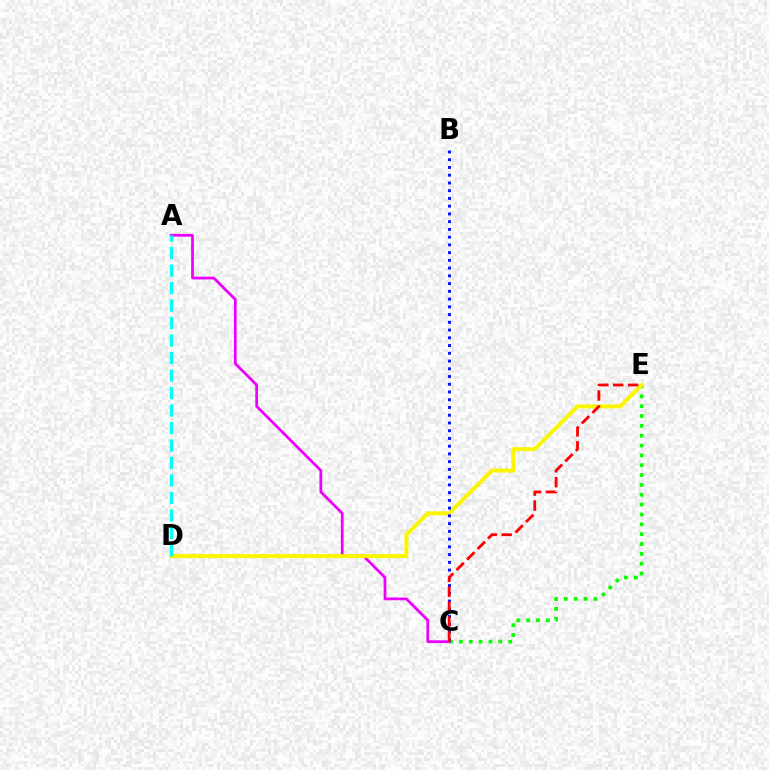{('C', 'E'): [{'color': '#08ff00', 'line_style': 'dotted', 'thickness': 2.68}, {'color': '#ff0000', 'line_style': 'dashed', 'thickness': 2.03}], ('A', 'C'): [{'color': '#ee00ff', 'line_style': 'solid', 'thickness': 1.97}], ('D', 'E'): [{'color': '#fcf500', 'line_style': 'solid', 'thickness': 2.87}], ('A', 'D'): [{'color': '#00fff6', 'line_style': 'dashed', 'thickness': 2.38}], ('B', 'C'): [{'color': '#0010ff', 'line_style': 'dotted', 'thickness': 2.1}]}